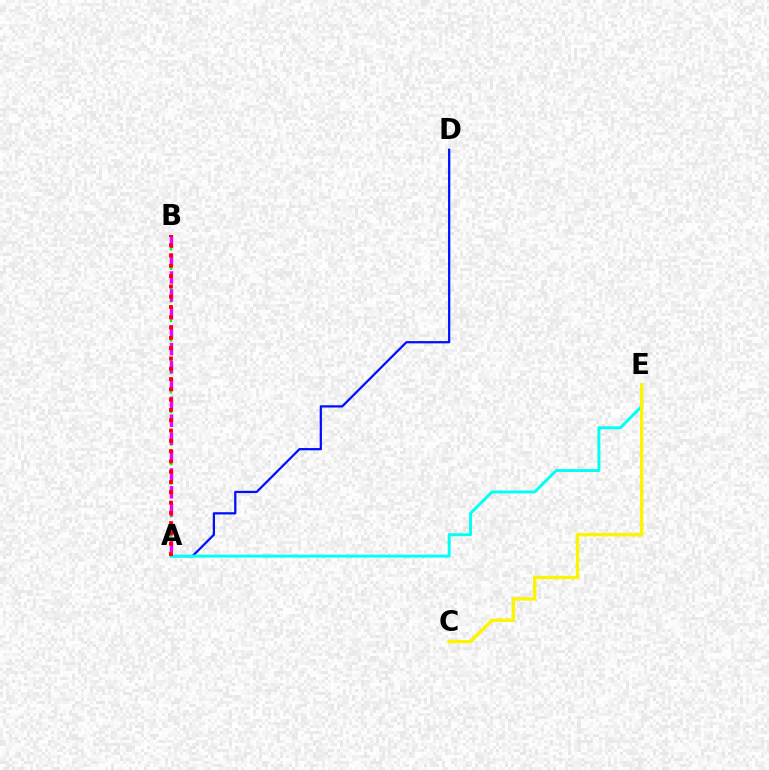{('A', 'D'): [{'color': '#0010ff', 'line_style': 'solid', 'thickness': 1.62}], ('A', 'E'): [{'color': '#00fff6', 'line_style': 'solid', 'thickness': 2.12}], ('A', 'B'): [{'color': '#08ff00', 'line_style': 'dotted', 'thickness': 1.77}, {'color': '#ee00ff', 'line_style': 'dashed', 'thickness': 2.43}, {'color': '#ff0000', 'line_style': 'dotted', 'thickness': 2.8}], ('C', 'E'): [{'color': '#fcf500', 'line_style': 'solid', 'thickness': 2.41}]}